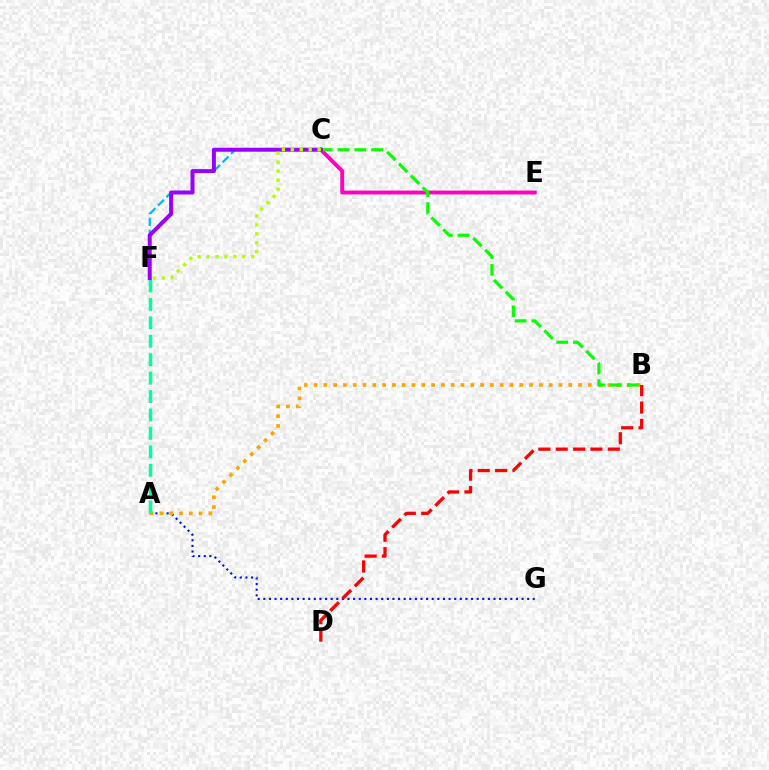{('A', 'G'): [{'color': '#0010ff', 'line_style': 'dotted', 'thickness': 1.53}], ('C', 'F'): [{'color': '#00b5ff', 'line_style': 'dashed', 'thickness': 1.62}, {'color': '#9b00ff', 'line_style': 'solid', 'thickness': 2.89}, {'color': '#b3ff00', 'line_style': 'dotted', 'thickness': 2.43}], ('C', 'E'): [{'color': '#ff00bd', 'line_style': 'solid', 'thickness': 2.78}], ('A', 'B'): [{'color': '#ffa500', 'line_style': 'dotted', 'thickness': 2.66}], ('A', 'F'): [{'color': '#00ff9d', 'line_style': 'dashed', 'thickness': 2.5}], ('B', 'C'): [{'color': '#08ff00', 'line_style': 'dashed', 'thickness': 2.28}], ('B', 'D'): [{'color': '#ff0000', 'line_style': 'dashed', 'thickness': 2.36}]}